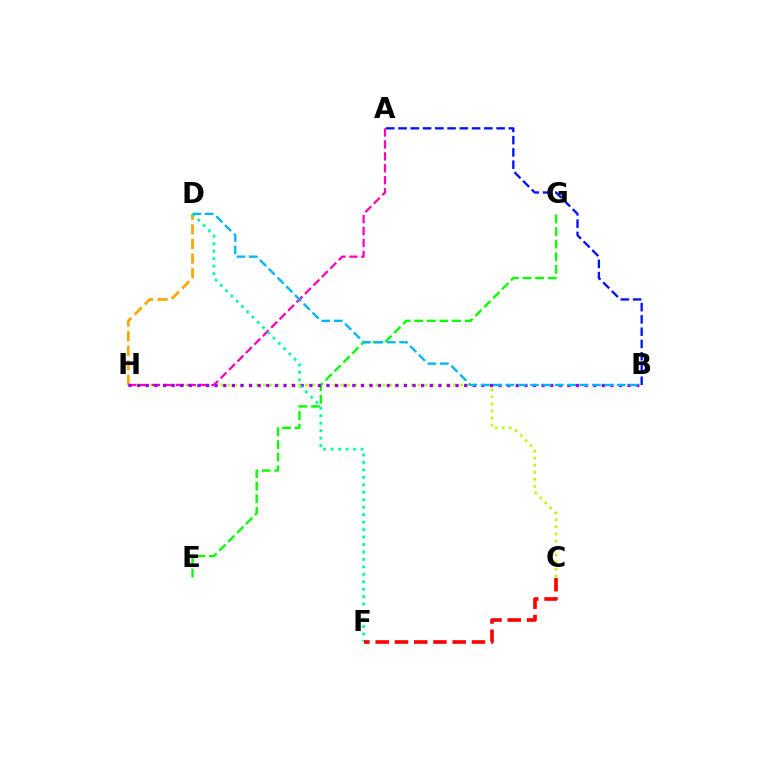{('D', 'H'): [{'color': '#ffa500', 'line_style': 'dashed', 'thickness': 1.98}], ('C', 'H'): [{'color': '#b3ff00', 'line_style': 'dotted', 'thickness': 1.91}], ('A', 'B'): [{'color': '#0010ff', 'line_style': 'dashed', 'thickness': 1.67}], ('A', 'H'): [{'color': '#ff00bd', 'line_style': 'dashed', 'thickness': 1.62}], ('E', 'G'): [{'color': '#08ff00', 'line_style': 'dashed', 'thickness': 1.71}], ('B', 'H'): [{'color': '#9b00ff', 'line_style': 'dotted', 'thickness': 2.34}], ('D', 'F'): [{'color': '#00ff9d', 'line_style': 'dotted', 'thickness': 2.03}], ('C', 'F'): [{'color': '#ff0000', 'line_style': 'dashed', 'thickness': 2.62}], ('B', 'D'): [{'color': '#00b5ff', 'line_style': 'dashed', 'thickness': 1.68}]}